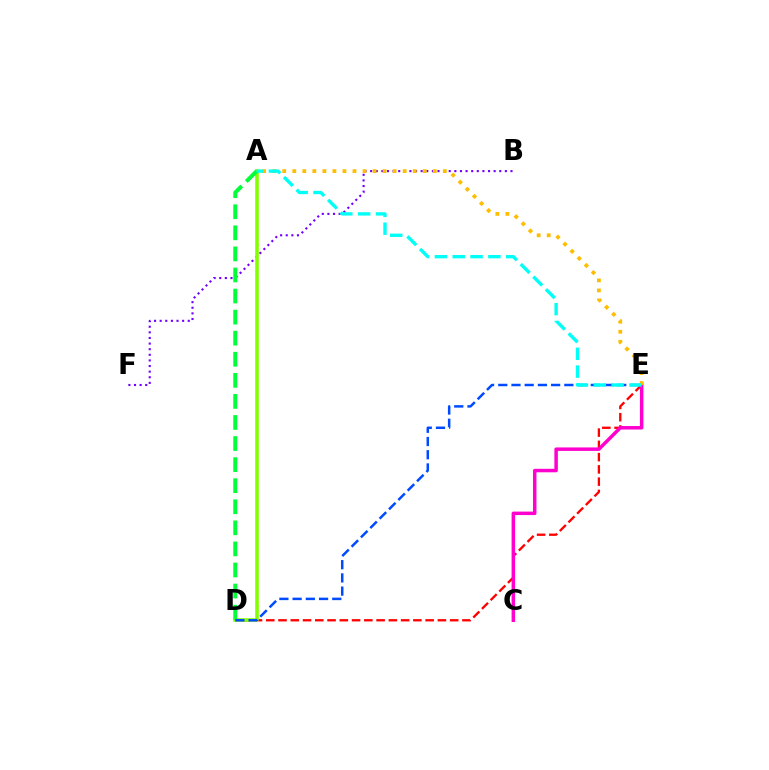{('D', 'E'): [{'color': '#ff0000', 'line_style': 'dashed', 'thickness': 1.67}, {'color': '#004bff', 'line_style': 'dashed', 'thickness': 1.8}], ('B', 'F'): [{'color': '#7200ff', 'line_style': 'dotted', 'thickness': 1.53}], ('C', 'E'): [{'color': '#ff00cf', 'line_style': 'solid', 'thickness': 2.51}], ('A', 'D'): [{'color': '#84ff00', 'line_style': 'solid', 'thickness': 2.57}, {'color': '#00ff39', 'line_style': 'dashed', 'thickness': 2.86}], ('A', 'E'): [{'color': '#ffbd00', 'line_style': 'dotted', 'thickness': 2.73}, {'color': '#00fff6', 'line_style': 'dashed', 'thickness': 2.42}]}